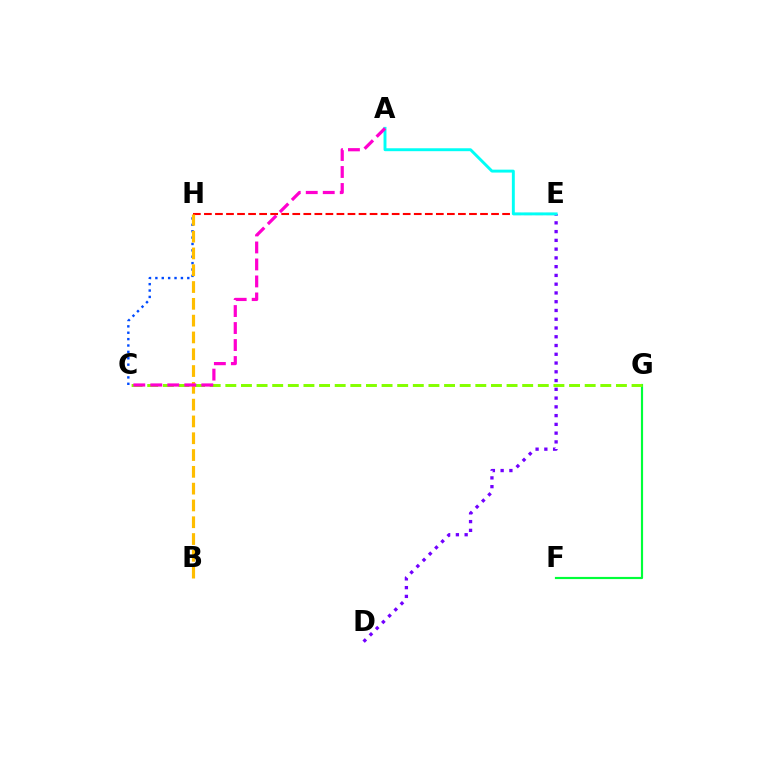{('F', 'G'): [{'color': '#00ff39', 'line_style': 'solid', 'thickness': 1.56}], ('C', 'G'): [{'color': '#84ff00', 'line_style': 'dashed', 'thickness': 2.12}], ('C', 'H'): [{'color': '#004bff', 'line_style': 'dotted', 'thickness': 1.73}], ('E', 'H'): [{'color': '#ff0000', 'line_style': 'dashed', 'thickness': 1.5}], ('B', 'H'): [{'color': '#ffbd00', 'line_style': 'dashed', 'thickness': 2.28}], ('D', 'E'): [{'color': '#7200ff', 'line_style': 'dotted', 'thickness': 2.38}], ('A', 'E'): [{'color': '#00fff6', 'line_style': 'solid', 'thickness': 2.1}], ('A', 'C'): [{'color': '#ff00cf', 'line_style': 'dashed', 'thickness': 2.31}]}